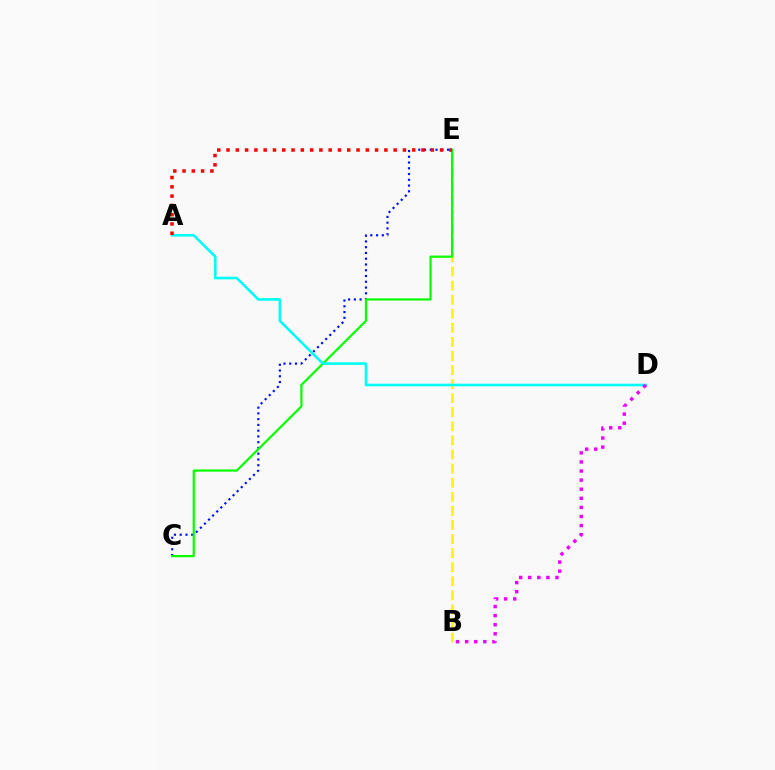{('B', 'E'): [{'color': '#fcf500', 'line_style': 'dashed', 'thickness': 1.91}], ('C', 'E'): [{'color': '#0010ff', 'line_style': 'dotted', 'thickness': 1.56}, {'color': '#08ff00', 'line_style': 'solid', 'thickness': 1.6}], ('A', 'D'): [{'color': '#00fff6', 'line_style': 'solid', 'thickness': 1.87}], ('A', 'E'): [{'color': '#ff0000', 'line_style': 'dotted', 'thickness': 2.52}], ('B', 'D'): [{'color': '#ee00ff', 'line_style': 'dotted', 'thickness': 2.47}]}